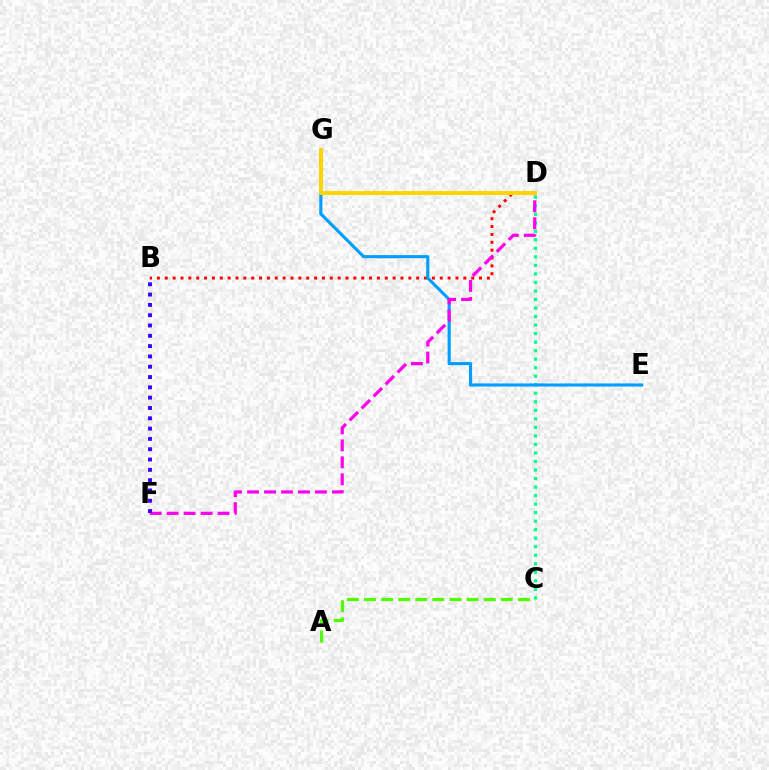{('C', 'D'): [{'color': '#00ff86', 'line_style': 'dotted', 'thickness': 2.32}], ('B', 'D'): [{'color': '#ff0000', 'line_style': 'dotted', 'thickness': 2.13}], ('E', 'G'): [{'color': '#009eff', 'line_style': 'solid', 'thickness': 2.25}], ('D', 'F'): [{'color': '#ff00ed', 'line_style': 'dashed', 'thickness': 2.31}], ('D', 'G'): [{'color': '#ffd500', 'line_style': 'solid', 'thickness': 2.81}], ('B', 'F'): [{'color': '#3700ff', 'line_style': 'dotted', 'thickness': 2.8}], ('A', 'C'): [{'color': '#4fff00', 'line_style': 'dashed', 'thickness': 2.32}]}